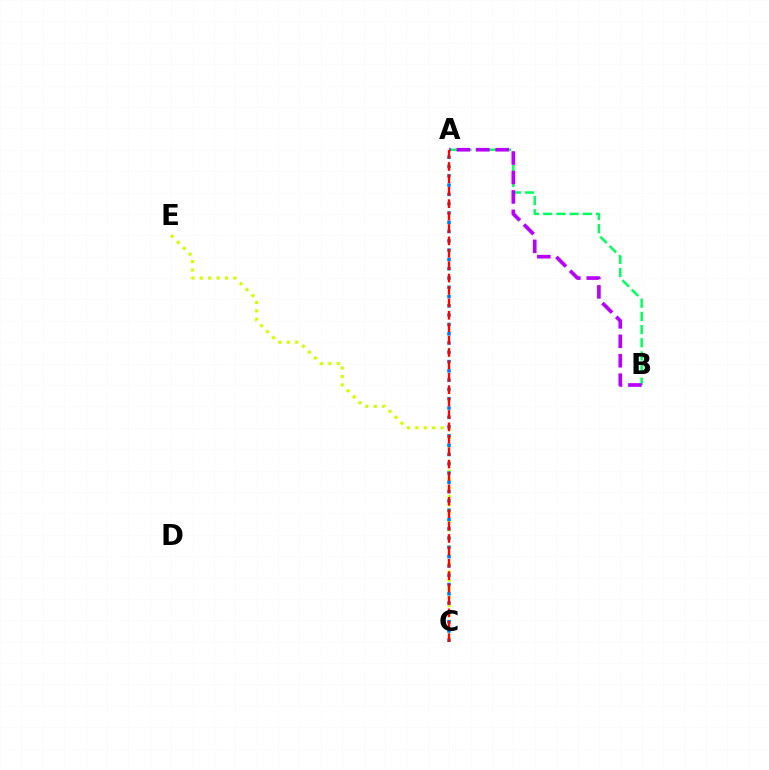{('A', 'B'): [{'color': '#00ff5c', 'line_style': 'dashed', 'thickness': 1.79}, {'color': '#b900ff', 'line_style': 'dashed', 'thickness': 2.64}], ('C', 'E'): [{'color': '#d1ff00', 'line_style': 'dotted', 'thickness': 2.28}], ('A', 'C'): [{'color': '#0074ff', 'line_style': 'dotted', 'thickness': 2.52}, {'color': '#ff0000', 'line_style': 'dashed', 'thickness': 1.68}]}